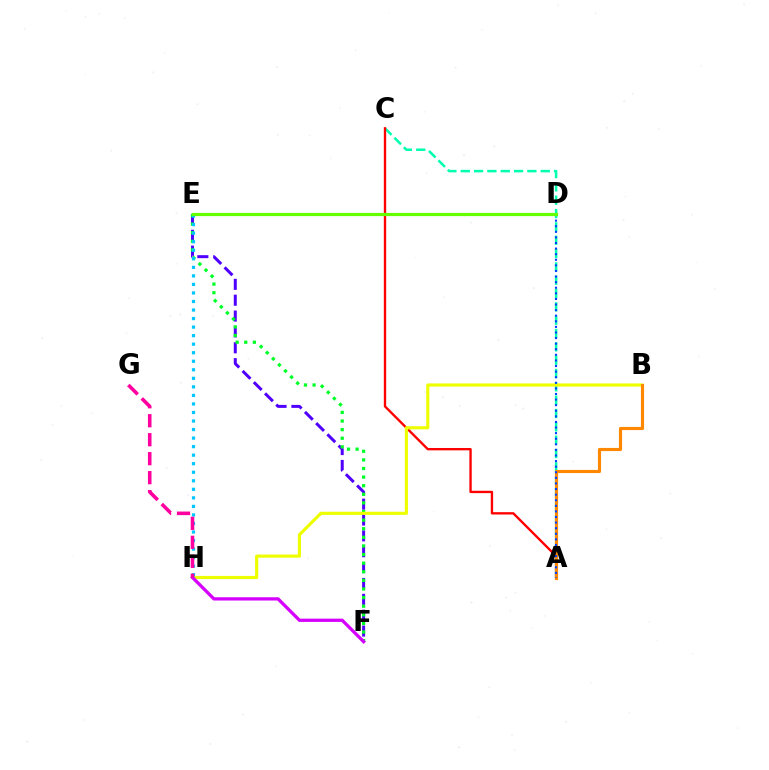{('A', 'C'): [{'color': '#00ffaf', 'line_style': 'dashed', 'thickness': 1.81}, {'color': '#ff0000', 'line_style': 'solid', 'thickness': 1.69}], ('E', 'F'): [{'color': '#4f00ff', 'line_style': 'dashed', 'thickness': 2.15}, {'color': '#00ff27', 'line_style': 'dotted', 'thickness': 2.34}], ('B', 'H'): [{'color': '#eeff00', 'line_style': 'solid', 'thickness': 2.26}], ('E', 'H'): [{'color': '#00c7ff', 'line_style': 'dotted', 'thickness': 2.32}], ('F', 'H'): [{'color': '#d600ff', 'line_style': 'solid', 'thickness': 2.35}], ('G', 'H'): [{'color': '#ff00a0', 'line_style': 'dashed', 'thickness': 2.58}], ('A', 'B'): [{'color': '#ff8800', 'line_style': 'solid', 'thickness': 2.26}], ('A', 'D'): [{'color': '#003fff', 'line_style': 'dotted', 'thickness': 1.52}], ('D', 'E'): [{'color': '#66ff00', 'line_style': 'solid', 'thickness': 2.31}]}